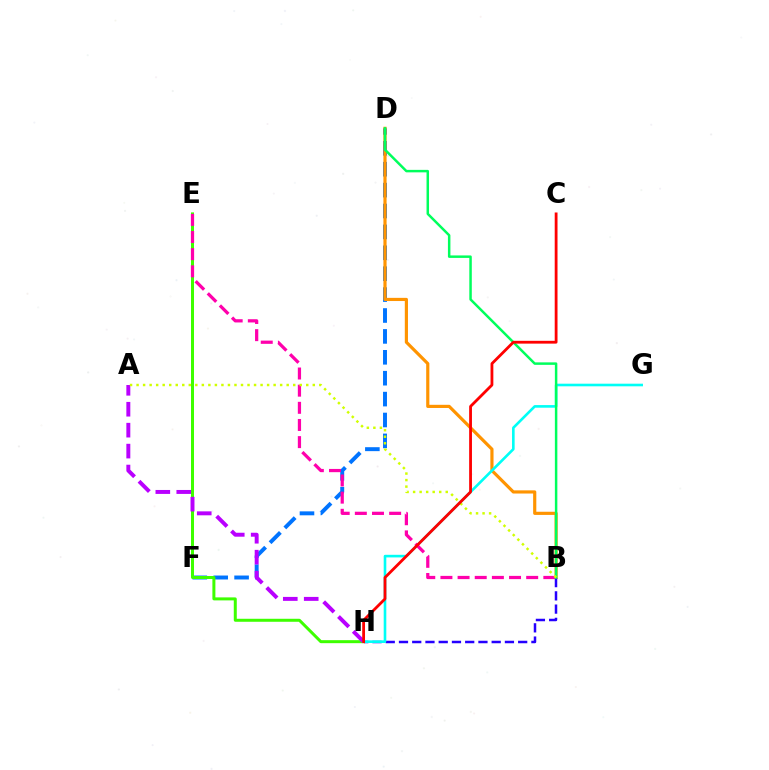{('D', 'F'): [{'color': '#0074ff', 'line_style': 'dashed', 'thickness': 2.84}], ('B', 'D'): [{'color': '#ff9400', 'line_style': 'solid', 'thickness': 2.28}, {'color': '#00ff5c', 'line_style': 'solid', 'thickness': 1.79}], ('E', 'H'): [{'color': '#3dff00', 'line_style': 'solid', 'thickness': 2.16}], ('B', 'H'): [{'color': '#2500ff', 'line_style': 'dashed', 'thickness': 1.8}], ('A', 'H'): [{'color': '#b900ff', 'line_style': 'dashed', 'thickness': 2.84}], ('G', 'H'): [{'color': '#00fff6', 'line_style': 'solid', 'thickness': 1.88}], ('B', 'E'): [{'color': '#ff00ac', 'line_style': 'dashed', 'thickness': 2.33}], ('A', 'B'): [{'color': '#d1ff00', 'line_style': 'dotted', 'thickness': 1.77}], ('C', 'H'): [{'color': '#ff0000', 'line_style': 'solid', 'thickness': 2.02}]}